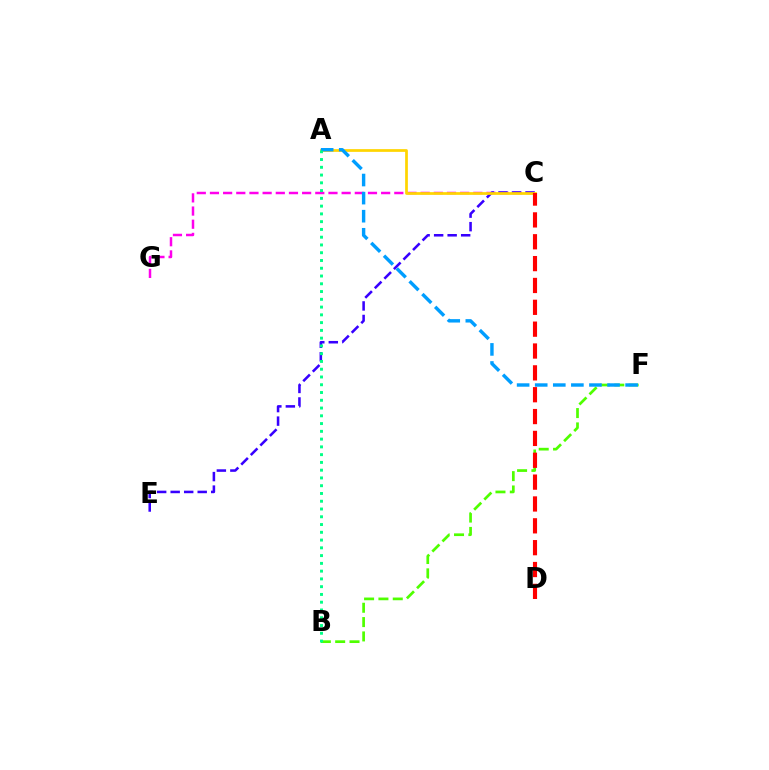{('C', 'G'): [{'color': '#ff00ed', 'line_style': 'dashed', 'thickness': 1.79}], ('B', 'F'): [{'color': '#4fff00', 'line_style': 'dashed', 'thickness': 1.95}], ('C', 'E'): [{'color': '#3700ff', 'line_style': 'dashed', 'thickness': 1.84}], ('A', 'C'): [{'color': '#ffd500', 'line_style': 'solid', 'thickness': 1.96}], ('A', 'F'): [{'color': '#009eff', 'line_style': 'dashed', 'thickness': 2.46}], ('A', 'B'): [{'color': '#00ff86', 'line_style': 'dotted', 'thickness': 2.11}], ('C', 'D'): [{'color': '#ff0000', 'line_style': 'dashed', 'thickness': 2.97}]}